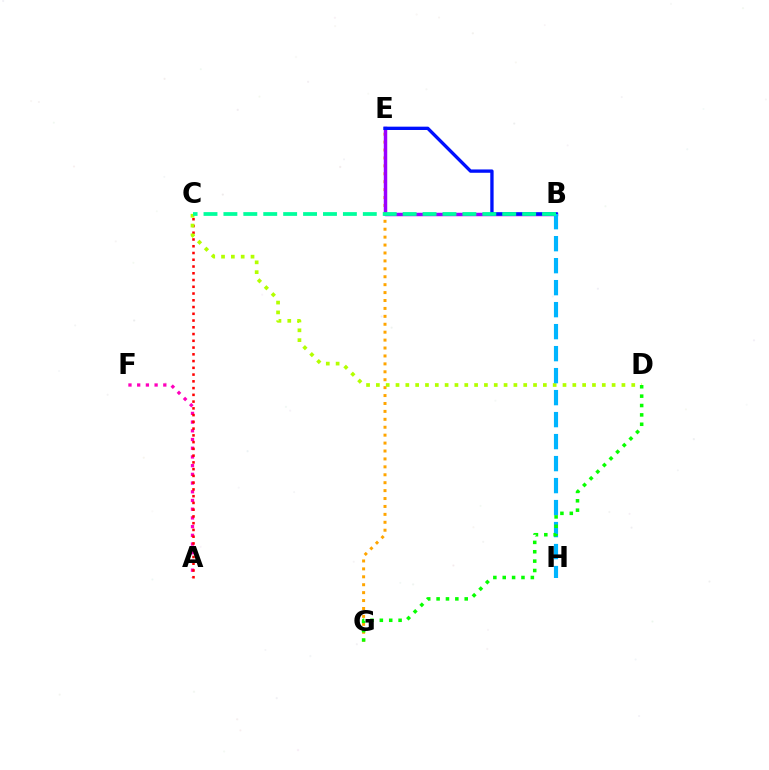{('E', 'G'): [{'color': '#ffa500', 'line_style': 'dotted', 'thickness': 2.15}], ('B', 'E'): [{'color': '#9b00ff', 'line_style': 'solid', 'thickness': 2.49}, {'color': '#0010ff', 'line_style': 'solid', 'thickness': 2.4}], ('A', 'F'): [{'color': '#ff00bd', 'line_style': 'dotted', 'thickness': 2.37}], ('A', 'C'): [{'color': '#ff0000', 'line_style': 'dotted', 'thickness': 1.84}], ('C', 'D'): [{'color': '#b3ff00', 'line_style': 'dotted', 'thickness': 2.67}], ('B', 'H'): [{'color': '#00b5ff', 'line_style': 'dashed', 'thickness': 2.99}], ('B', 'C'): [{'color': '#00ff9d', 'line_style': 'dashed', 'thickness': 2.71}], ('D', 'G'): [{'color': '#08ff00', 'line_style': 'dotted', 'thickness': 2.55}]}